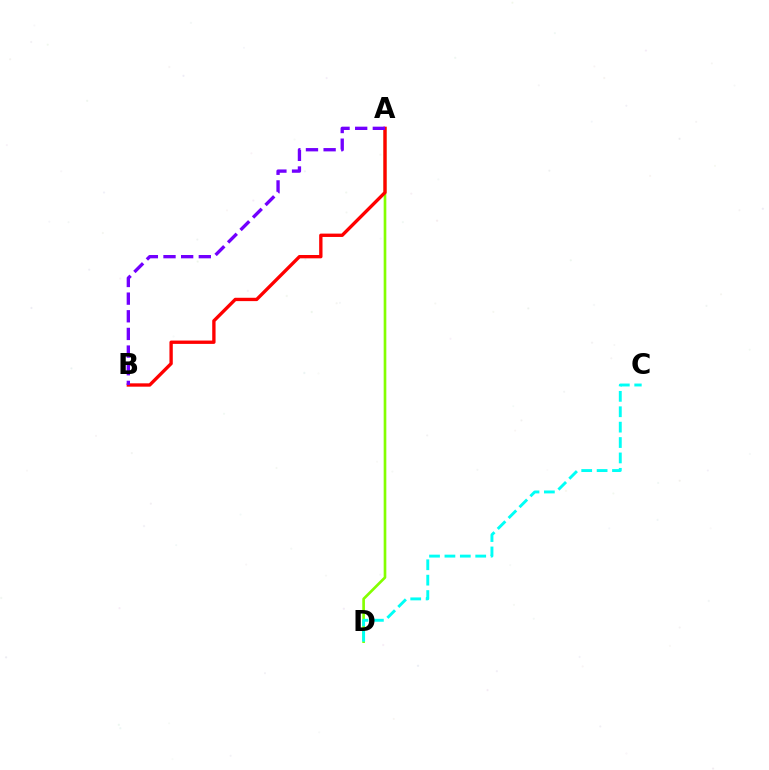{('A', 'D'): [{'color': '#84ff00', 'line_style': 'solid', 'thickness': 1.92}], ('C', 'D'): [{'color': '#00fff6', 'line_style': 'dashed', 'thickness': 2.09}], ('A', 'B'): [{'color': '#ff0000', 'line_style': 'solid', 'thickness': 2.41}, {'color': '#7200ff', 'line_style': 'dashed', 'thickness': 2.4}]}